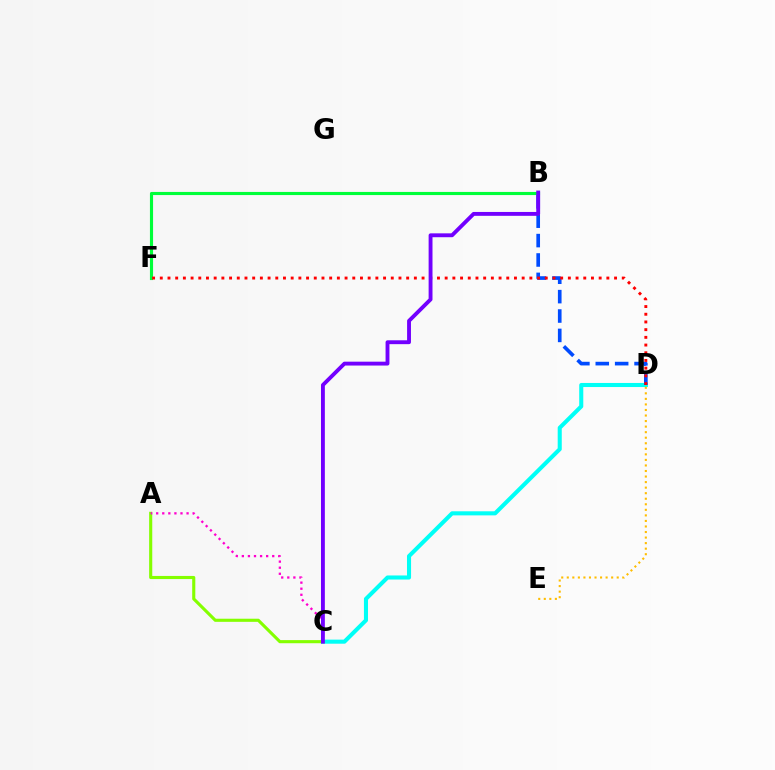{('C', 'D'): [{'color': '#00fff6', 'line_style': 'solid', 'thickness': 2.93}], ('A', 'C'): [{'color': '#84ff00', 'line_style': 'solid', 'thickness': 2.24}, {'color': '#ff00cf', 'line_style': 'dotted', 'thickness': 1.65}], ('B', 'F'): [{'color': '#00ff39', 'line_style': 'solid', 'thickness': 2.25}], ('D', 'E'): [{'color': '#ffbd00', 'line_style': 'dotted', 'thickness': 1.51}], ('B', 'D'): [{'color': '#004bff', 'line_style': 'dashed', 'thickness': 2.63}], ('D', 'F'): [{'color': '#ff0000', 'line_style': 'dotted', 'thickness': 2.09}], ('B', 'C'): [{'color': '#7200ff', 'line_style': 'solid', 'thickness': 2.79}]}